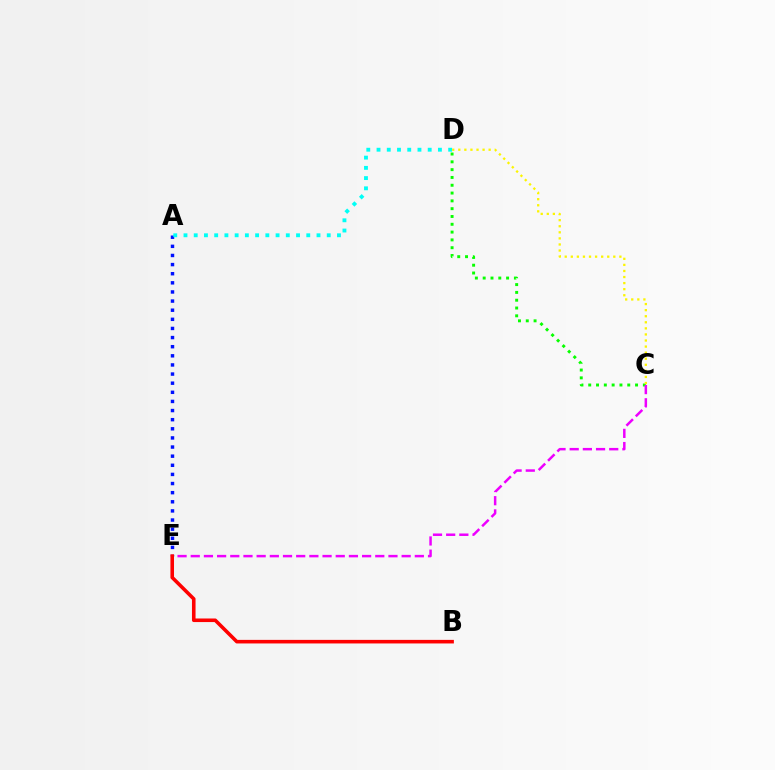{('A', 'E'): [{'color': '#0010ff', 'line_style': 'dotted', 'thickness': 2.48}], ('C', 'D'): [{'color': '#08ff00', 'line_style': 'dotted', 'thickness': 2.12}, {'color': '#fcf500', 'line_style': 'dotted', 'thickness': 1.65}], ('C', 'E'): [{'color': '#ee00ff', 'line_style': 'dashed', 'thickness': 1.79}], ('B', 'E'): [{'color': '#ff0000', 'line_style': 'solid', 'thickness': 2.57}], ('A', 'D'): [{'color': '#00fff6', 'line_style': 'dotted', 'thickness': 2.78}]}